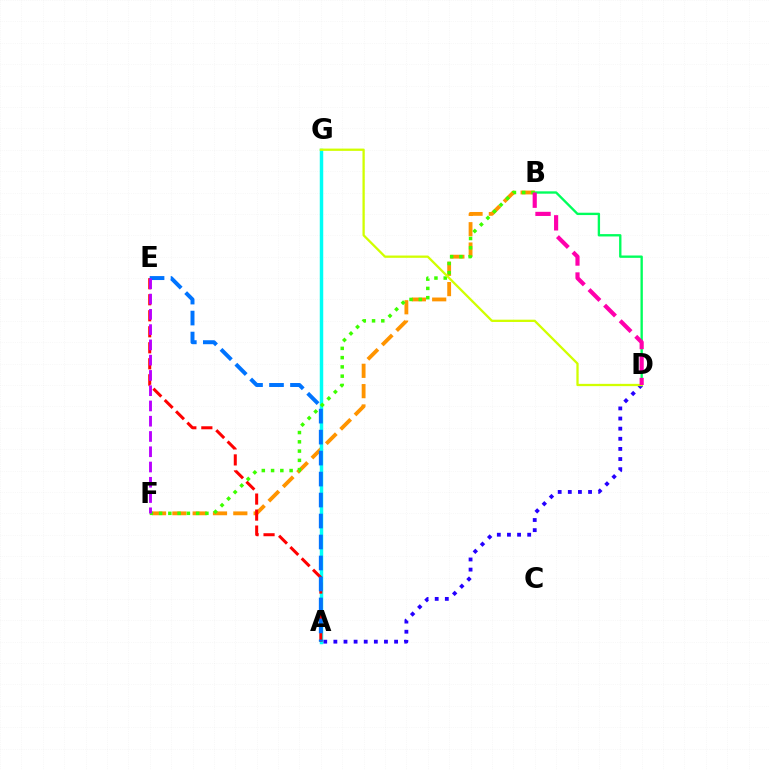{('A', 'D'): [{'color': '#2500ff', 'line_style': 'dotted', 'thickness': 2.75}], ('B', 'D'): [{'color': '#00ff5c', 'line_style': 'solid', 'thickness': 1.7}, {'color': '#ff00ac', 'line_style': 'dashed', 'thickness': 2.99}], ('B', 'F'): [{'color': '#ff9400', 'line_style': 'dashed', 'thickness': 2.76}, {'color': '#3dff00', 'line_style': 'dotted', 'thickness': 2.52}], ('A', 'G'): [{'color': '#00fff6', 'line_style': 'solid', 'thickness': 2.5}], ('A', 'E'): [{'color': '#ff0000', 'line_style': 'dashed', 'thickness': 2.17}, {'color': '#0074ff', 'line_style': 'dashed', 'thickness': 2.85}], ('D', 'G'): [{'color': '#d1ff00', 'line_style': 'solid', 'thickness': 1.65}], ('E', 'F'): [{'color': '#b900ff', 'line_style': 'dashed', 'thickness': 2.07}]}